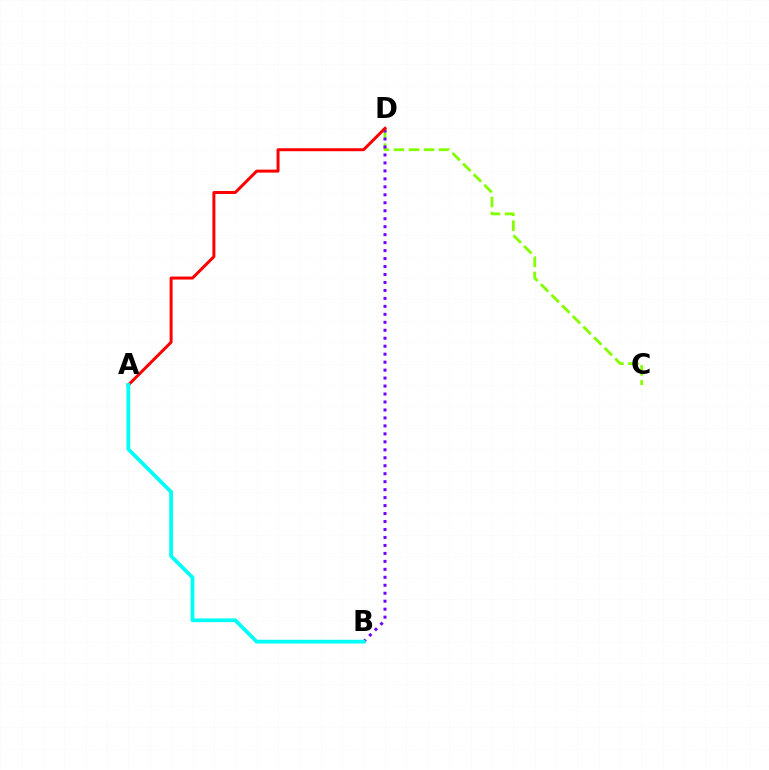{('C', 'D'): [{'color': '#84ff00', 'line_style': 'dashed', 'thickness': 2.04}], ('B', 'D'): [{'color': '#7200ff', 'line_style': 'dotted', 'thickness': 2.17}], ('A', 'D'): [{'color': '#ff0000', 'line_style': 'solid', 'thickness': 2.15}], ('A', 'B'): [{'color': '#00fff6', 'line_style': 'solid', 'thickness': 2.71}]}